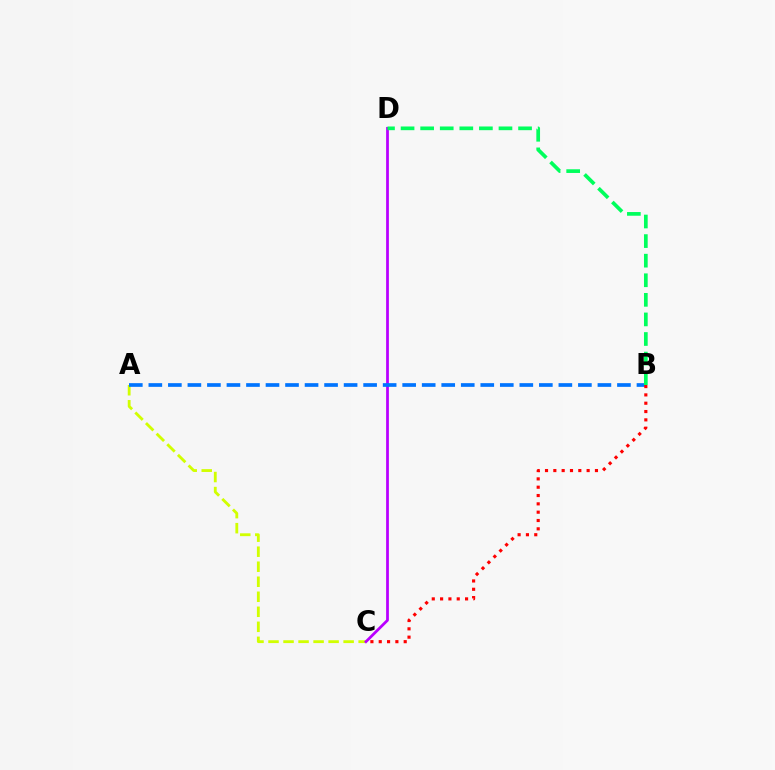{('A', 'C'): [{'color': '#d1ff00', 'line_style': 'dashed', 'thickness': 2.04}], ('C', 'D'): [{'color': '#b900ff', 'line_style': 'solid', 'thickness': 1.98}], ('A', 'B'): [{'color': '#0074ff', 'line_style': 'dashed', 'thickness': 2.65}], ('B', 'C'): [{'color': '#ff0000', 'line_style': 'dotted', 'thickness': 2.26}], ('B', 'D'): [{'color': '#00ff5c', 'line_style': 'dashed', 'thickness': 2.66}]}